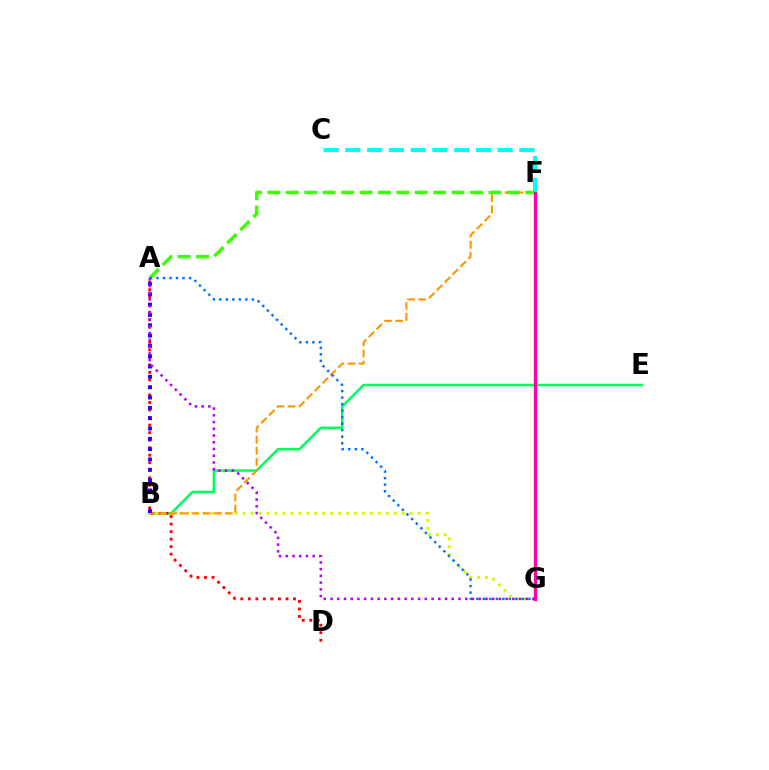{('B', 'E'): [{'color': '#00ff5c', 'line_style': 'solid', 'thickness': 1.82}], ('A', 'D'): [{'color': '#ff0000', 'line_style': 'dotted', 'thickness': 2.04}], ('C', 'F'): [{'color': '#00fff6', 'line_style': 'dashed', 'thickness': 2.95}], ('B', 'G'): [{'color': '#d1ff00', 'line_style': 'dotted', 'thickness': 2.16}], ('B', 'F'): [{'color': '#ff9400', 'line_style': 'dashed', 'thickness': 1.51}], ('A', 'F'): [{'color': '#3dff00', 'line_style': 'dashed', 'thickness': 2.5}], ('F', 'G'): [{'color': '#ff00ac', 'line_style': 'solid', 'thickness': 2.4}], ('A', 'B'): [{'color': '#2500ff', 'line_style': 'dotted', 'thickness': 2.8}], ('A', 'G'): [{'color': '#0074ff', 'line_style': 'dotted', 'thickness': 1.77}, {'color': '#b900ff', 'line_style': 'dotted', 'thickness': 1.83}]}